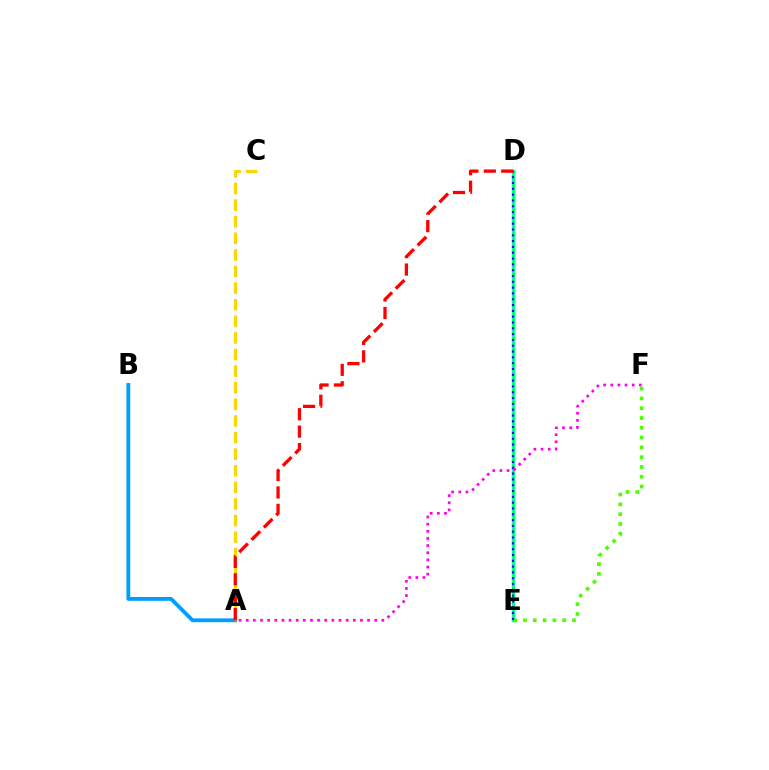{('D', 'E'): [{'color': '#00ff86', 'line_style': 'solid', 'thickness': 2.44}, {'color': '#3700ff', 'line_style': 'dotted', 'thickness': 1.58}], ('E', 'F'): [{'color': '#4fff00', 'line_style': 'dotted', 'thickness': 2.66}], ('A', 'B'): [{'color': '#009eff', 'line_style': 'solid', 'thickness': 2.76}], ('A', 'F'): [{'color': '#ff00ed', 'line_style': 'dotted', 'thickness': 1.94}], ('A', 'C'): [{'color': '#ffd500', 'line_style': 'dashed', 'thickness': 2.26}], ('A', 'D'): [{'color': '#ff0000', 'line_style': 'dashed', 'thickness': 2.37}]}